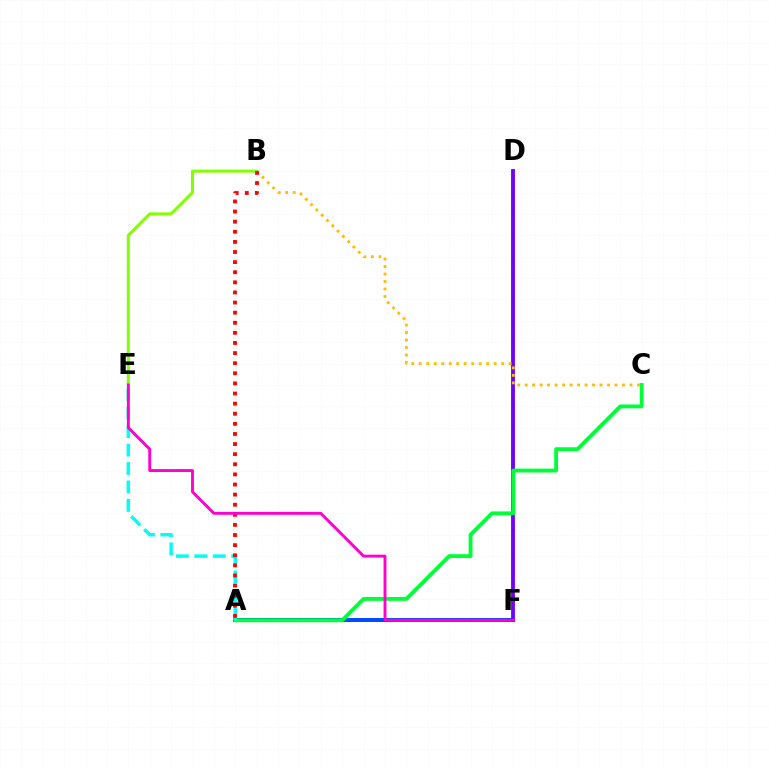{('A', 'F'): [{'color': '#004bff', 'line_style': 'solid', 'thickness': 2.87}], ('B', 'E'): [{'color': '#84ff00', 'line_style': 'solid', 'thickness': 2.19}], ('D', 'F'): [{'color': '#7200ff', 'line_style': 'solid', 'thickness': 2.77}], ('A', 'C'): [{'color': '#00ff39', 'line_style': 'solid', 'thickness': 2.78}], ('B', 'C'): [{'color': '#ffbd00', 'line_style': 'dotted', 'thickness': 2.03}], ('A', 'E'): [{'color': '#00fff6', 'line_style': 'dashed', 'thickness': 2.51}], ('A', 'B'): [{'color': '#ff0000', 'line_style': 'dotted', 'thickness': 2.75}], ('E', 'F'): [{'color': '#ff00cf', 'line_style': 'solid', 'thickness': 2.08}]}